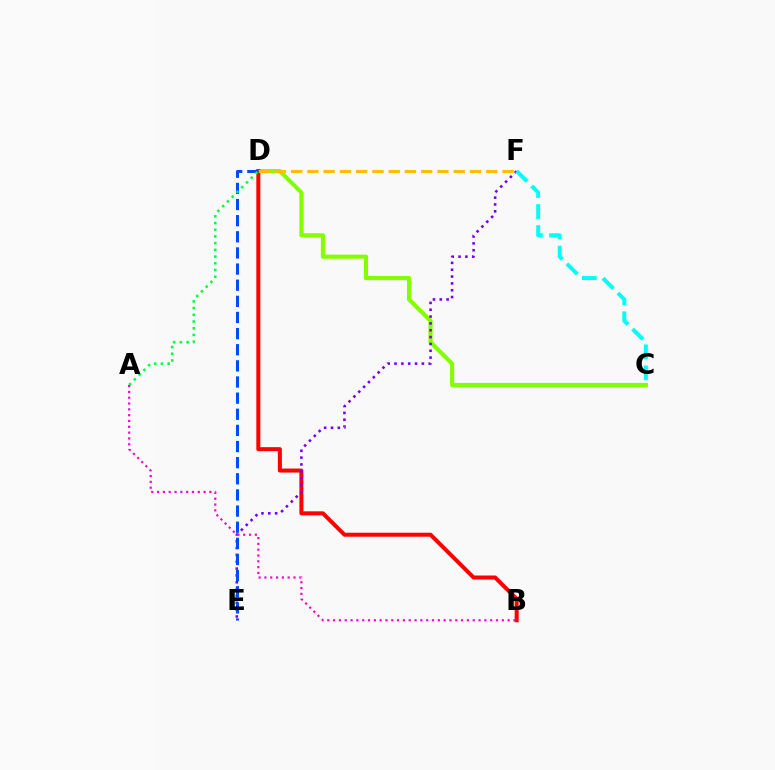{('C', 'D'): [{'color': '#84ff00', 'line_style': 'solid', 'thickness': 2.99}], ('B', 'D'): [{'color': '#ff0000', 'line_style': 'solid', 'thickness': 2.89}], ('E', 'F'): [{'color': '#7200ff', 'line_style': 'dotted', 'thickness': 1.86}], ('D', 'F'): [{'color': '#ffbd00', 'line_style': 'dashed', 'thickness': 2.21}], ('D', 'E'): [{'color': '#004bff', 'line_style': 'dashed', 'thickness': 2.19}], ('C', 'F'): [{'color': '#00fff6', 'line_style': 'dashed', 'thickness': 2.86}], ('A', 'D'): [{'color': '#00ff39', 'line_style': 'dotted', 'thickness': 1.83}], ('A', 'B'): [{'color': '#ff00cf', 'line_style': 'dotted', 'thickness': 1.58}]}